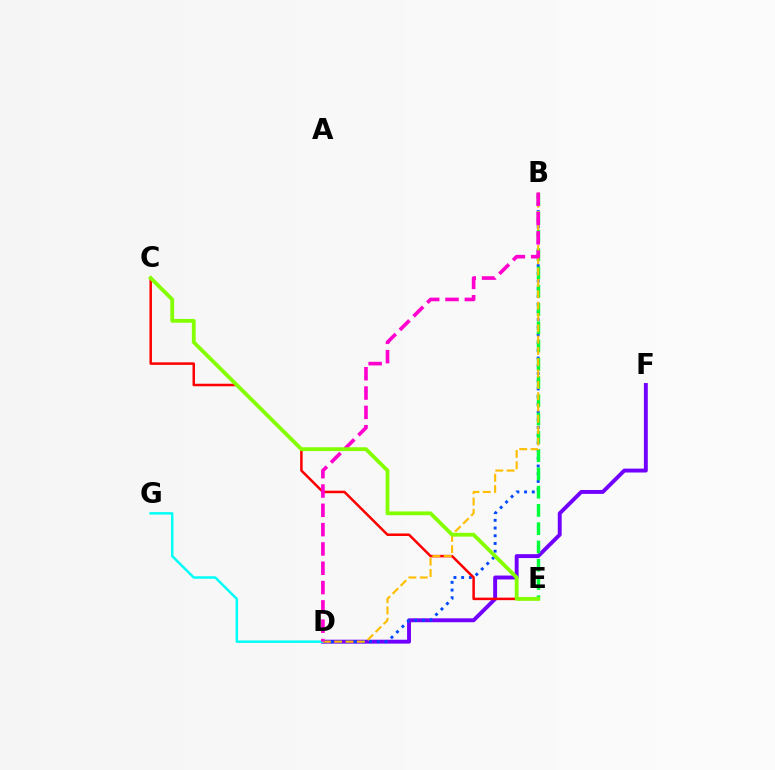{('D', 'F'): [{'color': '#7200ff', 'line_style': 'solid', 'thickness': 2.81}], ('D', 'G'): [{'color': '#00fff6', 'line_style': 'solid', 'thickness': 1.78}], ('B', 'D'): [{'color': '#004bff', 'line_style': 'dotted', 'thickness': 2.09}, {'color': '#ffbd00', 'line_style': 'dashed', 'thickness': 1.54}, {'color': '#ff00cf', 'line_style': 'dashed', 'thickness': 2.62}], ('C', 'E'): [{'color': '#ff0000', 'line_style': 'solid', 'thickness': 1.81}, {'color': '#84ff00', 'line_style': 'solid', 'thickness': 2.74}], ('B', 'E'): [{'color': '#00ff39', 'line_style': 'dashed', 'thickness': 2.48}]}